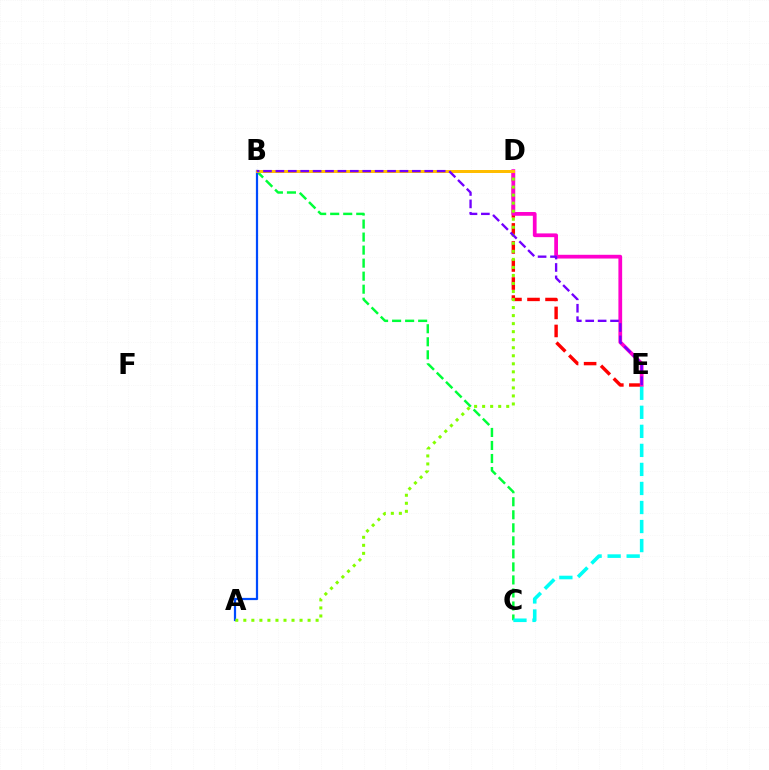{('B', 'C'): [{'color': '#00ff39', 'line_style': 'dashed', 'thickness': 1.77}], ('D', 'E'): [{'color': '#ff0000', 'line_style': 'dashed', 'thickness': 2.45}, {'color': '#ff00cf', 'line_style': 'solid', 'thickness': 2.7}], ('A', 'B'): [{'color': '#004bff', 'line_style': 'solid', 'thickness': 1.6}], ('A', 'D'): [{'color': '#84ff00', 'line_style': 'dotted', 'thickness': 2.18}], ('C', 'E'): [{'color': '#00fff6', 'line_style': 'dashed', 'thickness': 2.59}], ('B', 'D'): [{'color': '#ffbd00', 'line_style': 'solid', 'thickness': 2.16}], ('B', 'E'): [{'color': '#7200ff', 'line_style': 'dashed', 'thickness': 1.69}]}